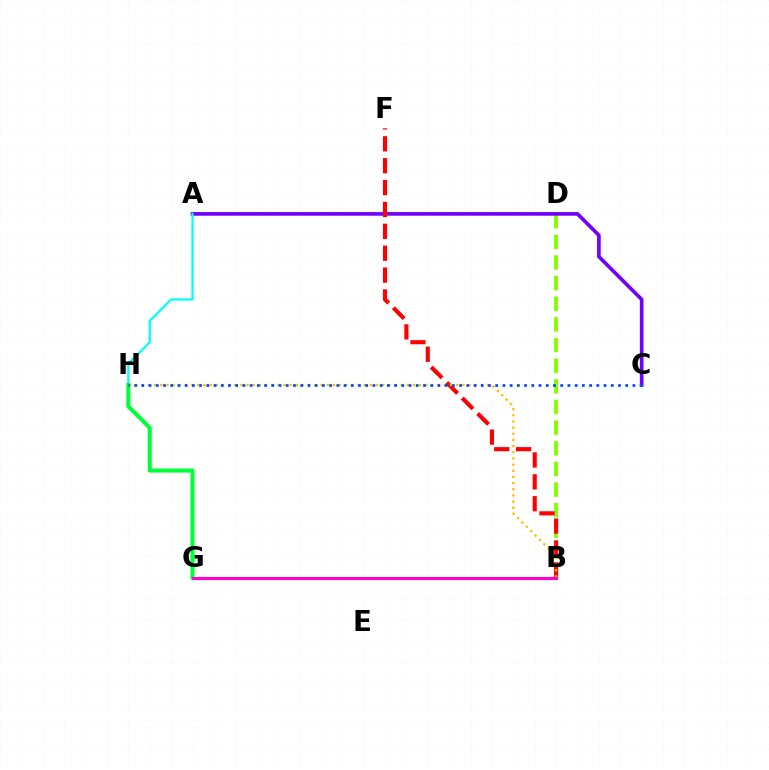{('B', 'D'): [{'color': '#84ff00', 'line_style': 'dashed', 'thickness': 2.8}], ('A', 'C'): [{'color': '#7200ff', 'line_style': 'solid', 'thickness': 2.63}], ('B', 'F'): [{'color': '#ff0000', 'line_style': 'dashed', 'thickness': 2.97}], ('A', 'H'): [{'color': '#00fff6', 'line_style': 'solid', 'thickness': 1.6}], ('B', 'H'): [{'color': '#ffbd00', 'line_style': 'dotted', 'thickness': 1.67}], ('G', 'H'): [{'color': '#00ff39', 'line_style': 'solid', 'thickness': 2.92}], ('B', 'G'): [{'color': '#ff00cf', 'line_style': 'solid', 'thickness': 2.22}], ('C', 'H'): [{'color': '#004bff', 'line_style': 'dotted', 'thickness': 1.96}]}